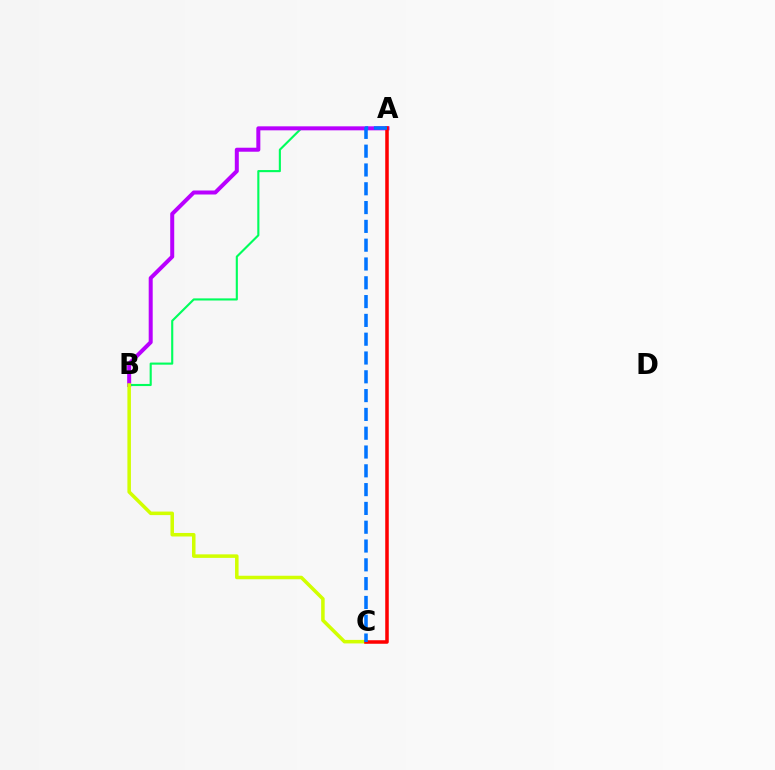{('A', 'B'): [{'color': '#00ff5c', 'line_style': 'solid', 'thickness': 1.53}, {'color': '#b900ff', 'line_style': 'solid', 'thickness': 2.88}], ('B', 'C'): [{'color': '#d1ff00', 'line_style': 'solid', 'thickness': 2.54}], ('A', 'C'): [{'color': '#ff0000', 'line_style': 'solid', 'thickness': 2.54}, {'color': '#0074ff', 'line_style': 'dashed', 'thickness': 2.55}]}